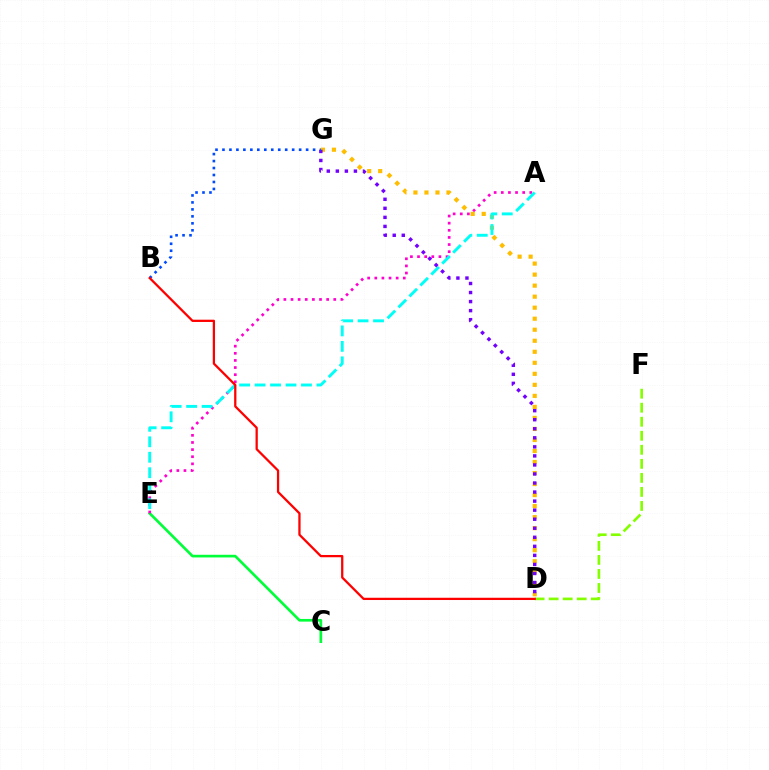{('C', 'E'): [{'color': '#00ff39', 'line_style': 'solid', 'thickness': 1.92}], ('A', 'E'): [{'color': '#ff00cf', 'line_style': 'dotted', 'thickness': 1.94}, {'color': '#00fff6', 'line_style': 'dashed', 'thickness': 2.1}], ('D', 'G'): [{'color': '#ffbd00', 'line_style': 'dotted', 'thickness': 2.99}, {'color': '#7200ff', 'line_style': 'dotted', 'thickness': 2.46}], ('D', 'F'): [{'color': '#84ff00', 'line_style': 'dashed', 'thickness': 1.91}], ('B', 'G'): [{'color': '#004bff', 'line_style': 'dotted', 'thickness': 1.89}], ('B', 'D'): [{'color': '#ff0000', 'line_style': 'solid', 'thickness': 1.63}]}